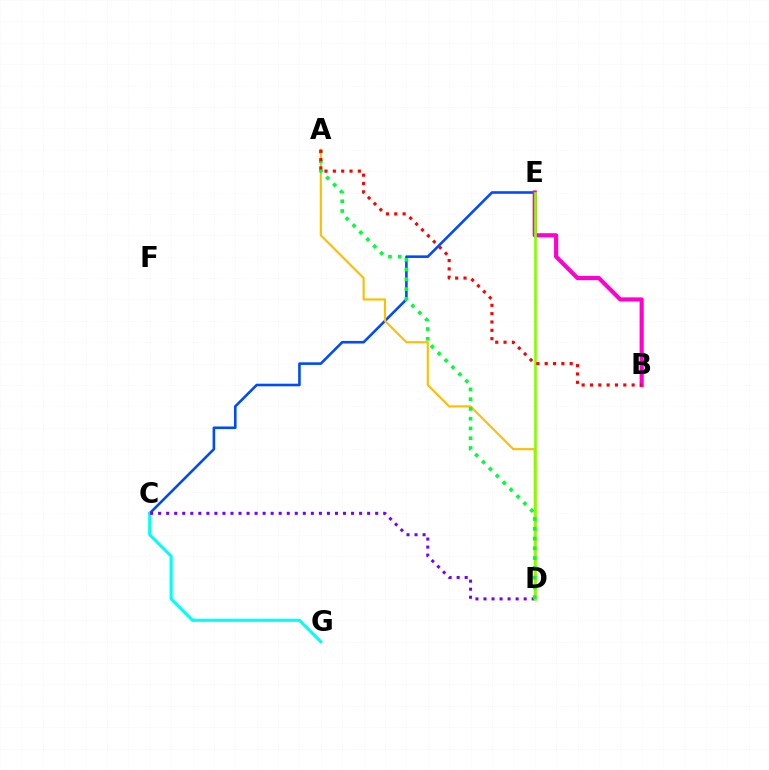{('C', 'E'): [{'color': '#004bff', 'line_style': 'solid', 'thickness': 1.88}], ('B', 'E'): [{'color': '#ff00cf', 'line_style': 'solid', 'thickness': 2.99}], ('C', 'G'): [{'color': '#00fff6', 'line_style': 'solid', 'thickness': 2.25}], ('C', 'D'): [{'color': '#7200ff', 'line_style': 'dotted', 'thickness': 2.18}], ('A', 'D'): [{'color': '#ffbd00', 'line_style': 'solid', 'thickness': 1.53}, {'color': '#00ff39', 'line_style': 'dotted', 'thickness': 2.65}], ('D', 'E'): [{'color': '#84ff00', 'line_style': 'solid', 'thickness': 1.91}], ('A', 'B'): [{'color': '#ff0000', 'line_style': 'dotted', 'thickness': 2.26}]}